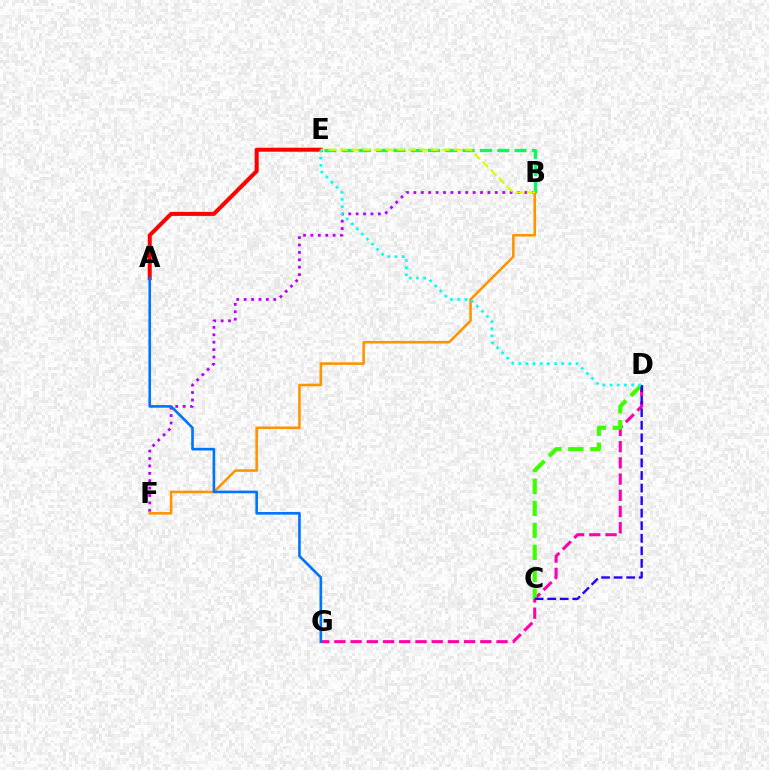{('B', 'F'): [{'color': '#b900ff', 'line_style': 'dotted', 'thickness': 2.01}, {'color': '#ff9400', 'line_style': 'solid', 'thickness': 1.85}], ('D', 'G'): [{'color': '#ff00ac', 'line_style': 'dashed', 'thickness': 2.2}], ('B', 'E'): [{'color': '#00ff5c', 'line_style': 'dashed', 'thickness': 2.35}, {'color': '#d1ff00', 'line_style': 'dashed', 'thickness': 1.54}], ('A', 'E'): [{'color': '#ff0000', 'line_style': 'solid', 'thickness': 2.89}], ('C', 'D'): [{'color': '#3dff00', 'line_style': 'dashed', 'thickness': 2.98}, {'color': '#2500ff', 'line_style': 'dashed', 'thickness': 1.71}], ('D', 'E'): [{'color': '#00fff6', 'line_style': 'dotted', 'thickness': 1.94}], ('A', 'G'): [{'color': '#0074ff', 'line_style': 'solid', 'thickness': 1.9}]}